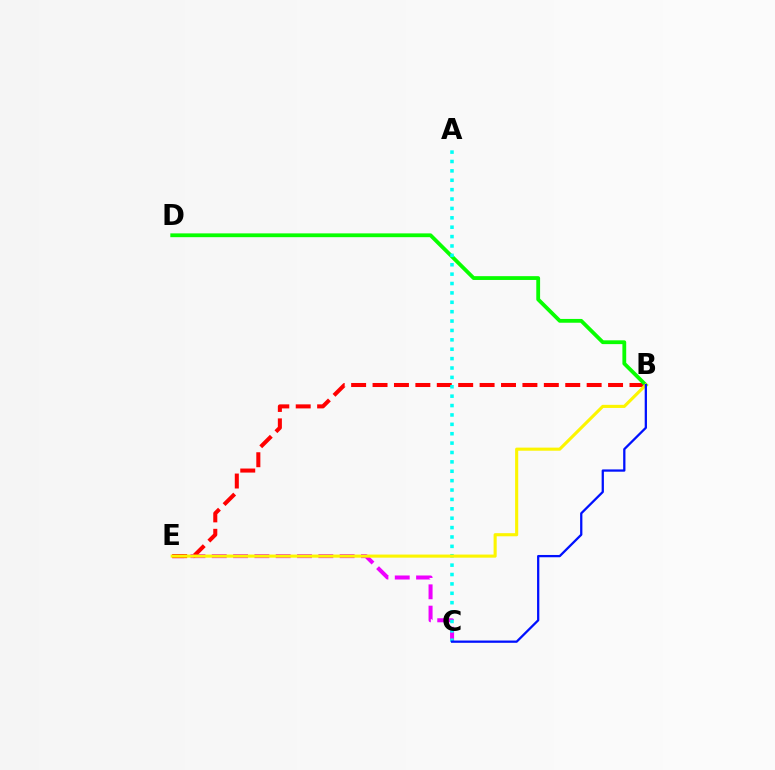{('C', 'E'): [{'color': '#ee00ff', 'line_style': 'dashed', 'thickness': 2.9}], ('B', 'E'): [{'color': '#ff0000', 'line_style': 'dashed', 'thickness': 2.91}, {'color': '#fcf500', 'line_style': 'solid', 'thickness': 2.24}], ('B', 'D'): [{'color': '#08ff00', 'line_style': 'solid', 'thickness': 2.74}], ('A', 'C'): [{'color': '#00fff6', 'line_style': 'dotted', 'thickness': 2.55}], ('B', 'C'): [{'color': '#0010ff', 'line_style': 'solid', 'thickness': 1.64}]}